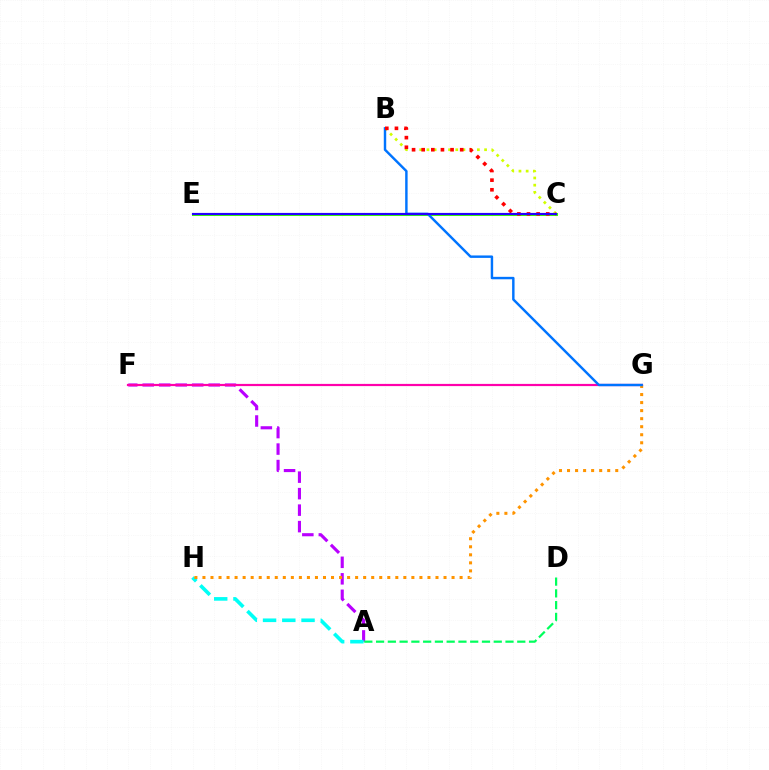{('B', 'C'): [{'color': '#d1ff00', 'line_style': 'dotted', 'thickness': 1.96}, {'color': '#ff0000', 'line_style': 'dotted', 'thickness': 2.62}], ('A', 'F'): [{'color': '#b900ff', 'line_style': 'dashed', 'thickness': 2.24}], ('A', 'D'): [{'color': '#00ff5c', 'line_style': 'dashed', 'thickness': 1.6}], ('A', 'H'): [{'color': '#00fff6', 'line_style': 'dashed', 'thickness': 2.61}], ('C', 'E'): [{'color': '#3dff00', 'line_style': 'solid', 'thickness': 2.18}, {'color': '#2500ff', 'line_style': 'solid', 'thickness': 1.54}], ('F', 'G'): [{'color': '#ff00ac', 'line_style': 'solid', 'thickness': 1.58}], ('G', 'H'): [{'color': '#ff9400', 'line_style': 'dotted', 'thickness': 2.18}], ('B', 'G'): [{'color': '#0074ff', 'line_style': 'solid', 'thickness': 1.76}]}